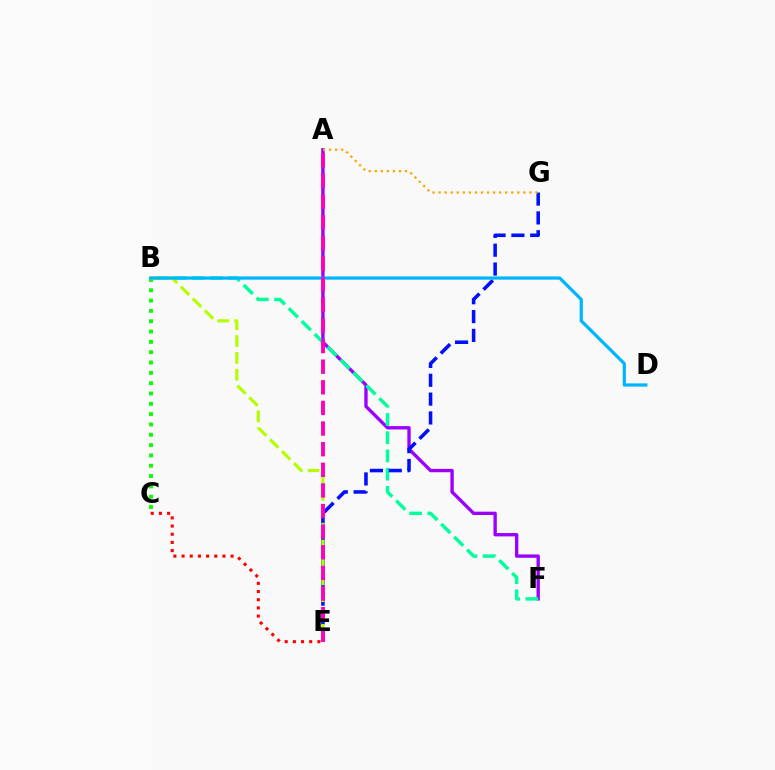{('C', 'E'): [{'color': '#ff0000', 'line_style': 'dotted', 'thickness': 2.22}], ('A', 'F'): [{'color': '#9b00ff', 'line_style': 'solid', 'thickness': 2.42}], ('B', 'F'): [{'color': '#00ff9d', 'line_style': 'dashed', 'thickness': 2.48}], ('B', 'C'): [{'color': '#08ff00', 'line_style': 'dotted', 'thickness': 2.8}], ('E', 'G'): [{'color': '#0010ff', 'line_style': 'dashed', 'thickness': 2.56}], ('B', 'E'): [{'color': '#b3ff00', 'line_style': 'dashed', 'thickness': 2.29}], ('B', 'D'): [{'color': '#00b5ff', 'line_style': 'solid', 'thickness': 2.32}], ('A', 'E'): [{'color': '#ff00bd', 'line_style': 'dashed', 'thickness': 2.8}], ('A', 'G'): [{'color': '#ffa500', 'line_style': 'dotted', 'thickness': 1.64}]}